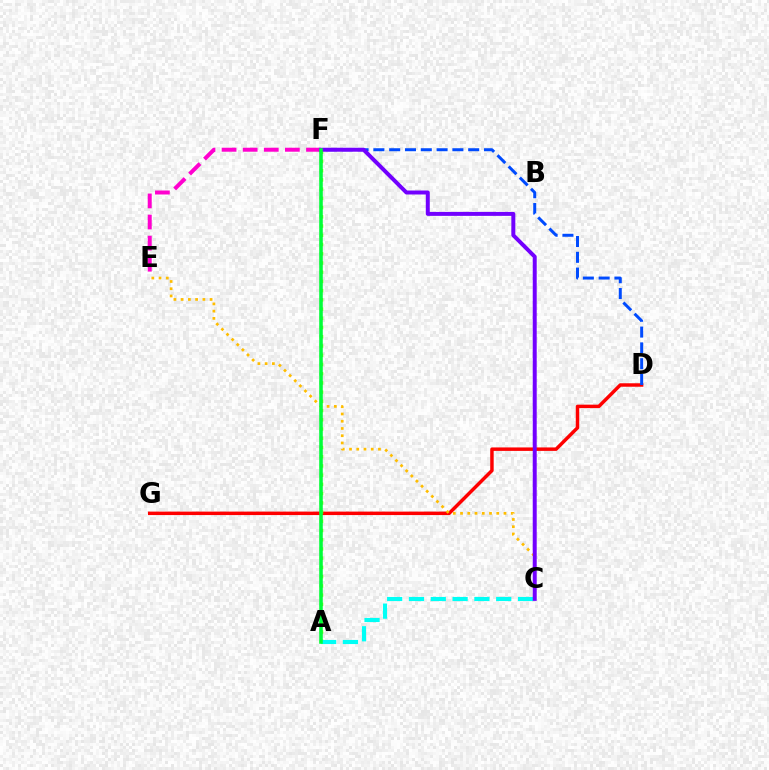{('E', 'F'): [{'color': '#ff00cf', 'line_style': 'dashed', 'thickness': 2.87}], ('D', 'G'): [{'color': '#ff0000', 'line_style': 'solid', 'thickness': 2.49}], ('C', 'E'): [{'color': '#ffbd00', 'line_style': 'dotted', 'thickness': 1.97}], ('A', 'F'): [{'color': '#84ff00', 'line_style': 'dotted', 'thickness': 2.51}, {'color': '#00ff39', 'line_style': 'solid', 'thickness': 2.56}], ('A', 'C'): [{'color': '#00fff6', 'line_style': 'dashed', 'thickness': 2.96}], ('D', 'F'): [{'color': '#004bff', 'line_style': 'dashed', 'thickness': 2.15}], ('C', 'F'): [{'color': '#7200ff', 'line_style': 'solid', 'thickness': 2.86}]}